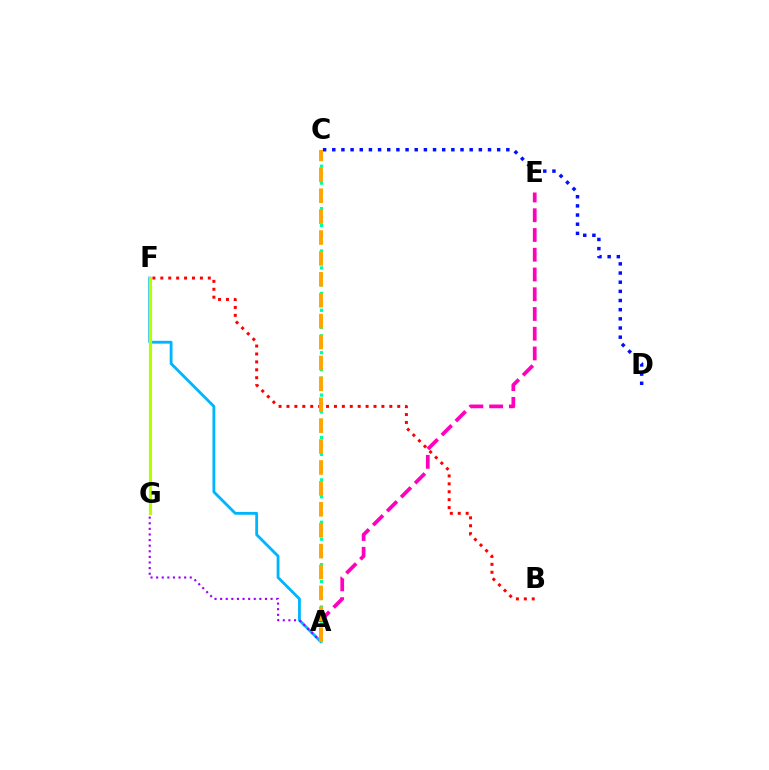{('F', 'G'): [{'color': '#08ff00', 'line_style': 'solid', 'thickness': 1.87}, {'color': '#b3ff00', 'line_style': 'solid', 'thickness': 2.27}], ('A', 'F'): [{'color': '#00b5ff', 'line_style': 'solid', 'thickness': 2.04}], ('C', 'D'): [{'color': '#0010ff', 'line_style': 'dotted', 'thickness': 2.49}], ('A', 'C'): [{'color': '#00ff9d', 'line_style': 'dotted', 'thickness': 2.3}, {'color': '#ffa500', 'line_style': 'dashed', 'thickness': 2.84}], ('B', 'F'): [{'color': '#ff0000', 'line_style': 'dotted', 'thickness': 2.15}], ('A', 'G'): [{'color': '#9b00ff', 'line_style': 'dotted', 'thickness': 1.52}], ('A', 'E'): [{'color': '#ff00bd', 'line_style': 'dashed', 'thickness': 2.68}]}